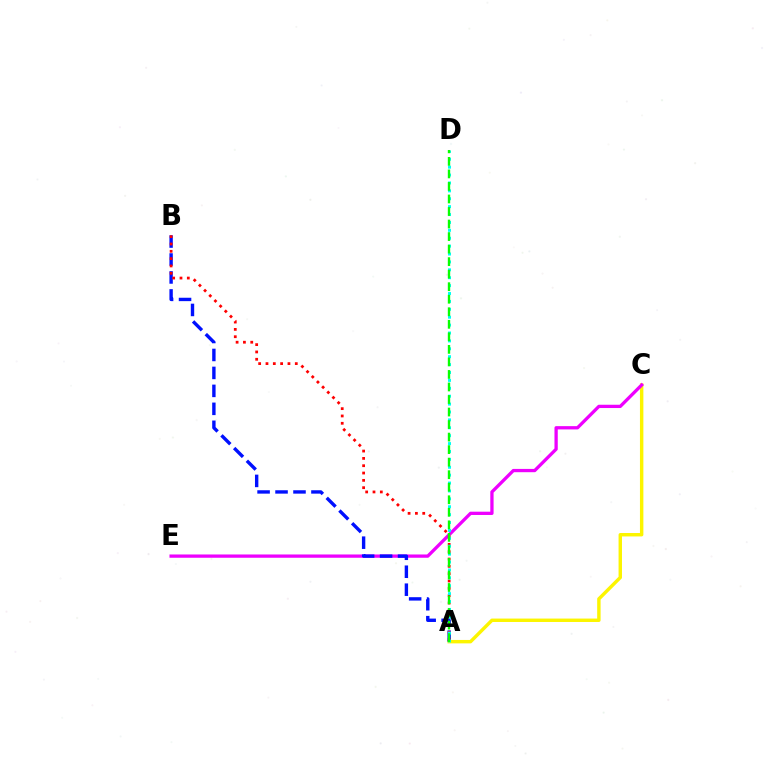{('A', 'C'): [{'color': '#fcf500', 'line_style': 'solid', 'thickness': 2.46}], ('C', 'E'): [{'color': '#ee00ff', 'line_style': 'solid', 'thickness': 2.37}], ('A', 'B'): [{'color': '#0010ff', 'line_style': 'dashed', 'thickness': 2.44}, {'color': '#ff0000', 'line_style': 'dotted', 'thickness': 1.99}], ('A', 'D'): [{'color': '#00fff6', 'line_style': 'dotted', 'thickness': 2.15}, {'color': '#08ff00', 'line_style': 'dashed', 'thickness': 1.7}]}